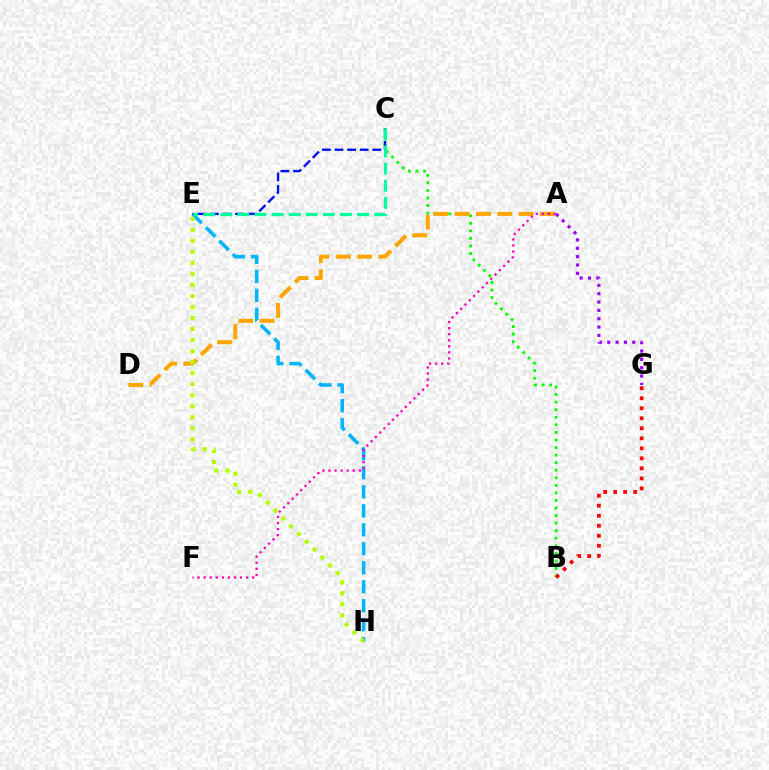{('A', 'G'): [{'color': '#9b00ff', 'line_style': 'dotted', 'thickness': 2.27}], ('B', 'C'): [{'color': '#08ff00', 'line_style': 'dotted', 'thickness': 2.05}], ('A', 'D'): [{'color': '#ffa500', 'line_style': 'dashed', 'thickness': 2.89}], ('E', 'H'): [{'color': '#00b5ff', 'line_style': 'dashed', 'thickness': 2.58}, {'color': '#b3ff00', 'line_style': 'dotted', 'thickness': 3.0}], ('C', 'E'): [{'color': '#0010ff', 'line_style': 'dashed', 'thickness': 1.71}, {'color': '#00ff9d', 'line_style': 'dashed', 'thickness': 2.32}], ('B', 'G'): [{'color': '#ff0000', 'line_style': 'dotted', 'thickness': 2.72}], ('A', 'F'): [{'color': '#ff00bd', 'line_style': 'dotted', 'thickness': 1.65}]}